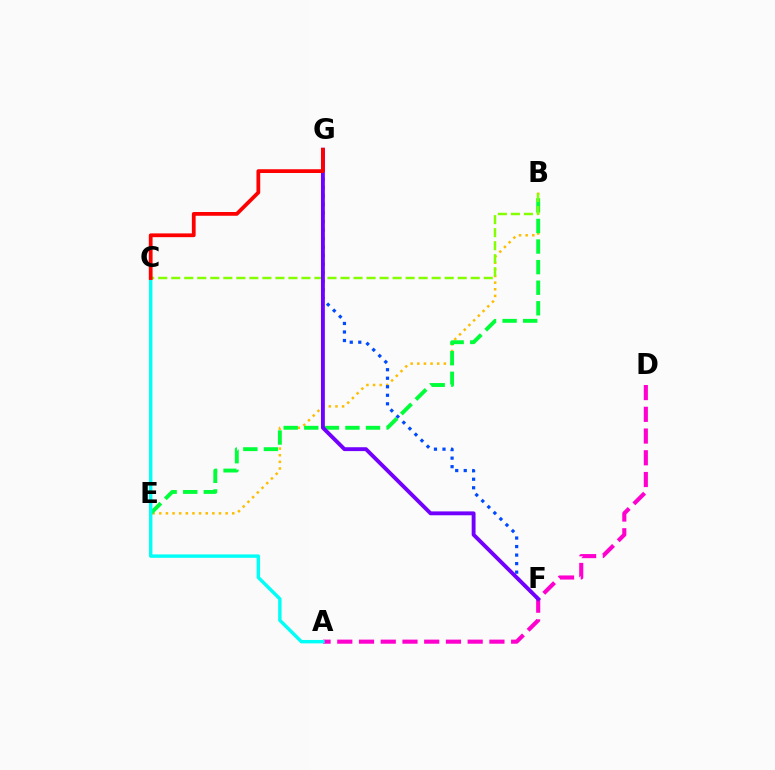{('B', 'E'): [{'color': '#ffbd00', 'line_style': 'dotted', 'thickness': 1.8}, {'color': '#00ff39', 'line_style': 'dashed', 'thickness': 2.8}], ('A', 'D'): [{'color': '#ff00cf', 'line_style': 'dashed', 'thickness': 2.95}], ('A', 'C'): [{'color': '#00fff6', 'line_style': 'solid', 'thickness': 2.45}], ('F', 'G'): [{'color': '#004bff', 'line_style': 'dotted', 'thickness': 2.32}, {'color': '#7200ff', 'line_style': 'solid', 'thickness': 2.79}], ('B', 'C'): [{'color': '#84ff00', 'line_style': 'dashed', 'thickness': 1.77}], ('C', 'G'): [{'color': '#ff0000', 'line_style': 'solid', 'thickness': 2.71}]}